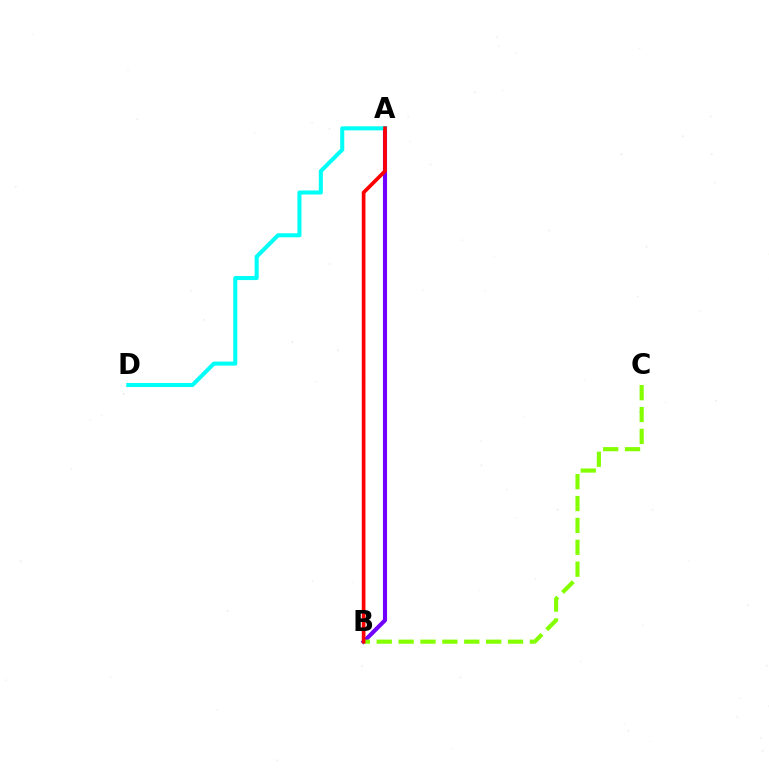{('A', 'B'): [{'color': '#7200ff', 'line_style': 'solid', 'thickness': 2.95}, {'color': '#ff0000', 'line_style': 'solid', 'thickness': 2.65}], ('A', 'D'): [{'color': '#00fff6', 'line_style': 'solid', 'thickness': 2.92}], ('B', 'C'): [{'color': '#84ff00', 'line_style': 'dashed', 'thickness': 2.97}]}